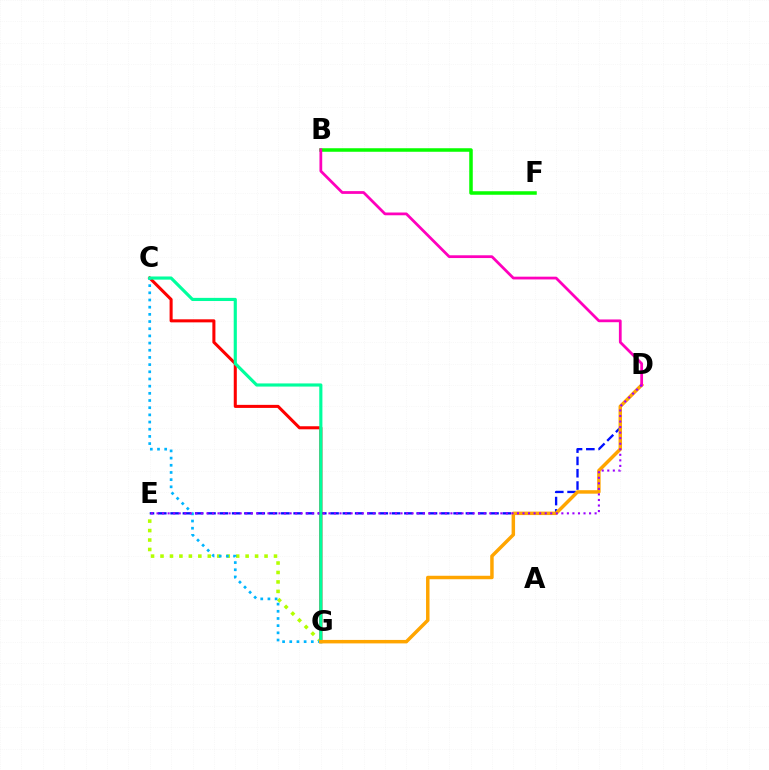{('D', 'E'): [{'color': '#0010ff', 'line_style': 'dashed', 'thickness': 1.67}, {'color': '#9b00ff', 'line_style': 'dotted', 'thickness': 1.51}], ('E', 'G'): [{'color': '#b3ff00', 'line_style': 'dotted', 'thickness': 2.57}], ('C', 'G'): [{'color': '#ff0000', 'line_style': 'solid', 'thickness': 2.2}, {'color': '#00b5ff', 'line_style': 'dotted', 'thickness': 1.95}, {'color': '#00ff9d', 'line_style': 'solid', 'thickness': 2.27}], ('B', 'F'): [{'color': '#08ff00', 'line_style': 'solid', 'thickness': 2.54}], ('D', 'G'): [{'color': '#ffa500', 'line_style': 'solid', 'thickness': 2.5}], ('B', 'D'): [{'color': '#ff00bd', 'line_style': 'solid', 'thickness': 1.99}]}